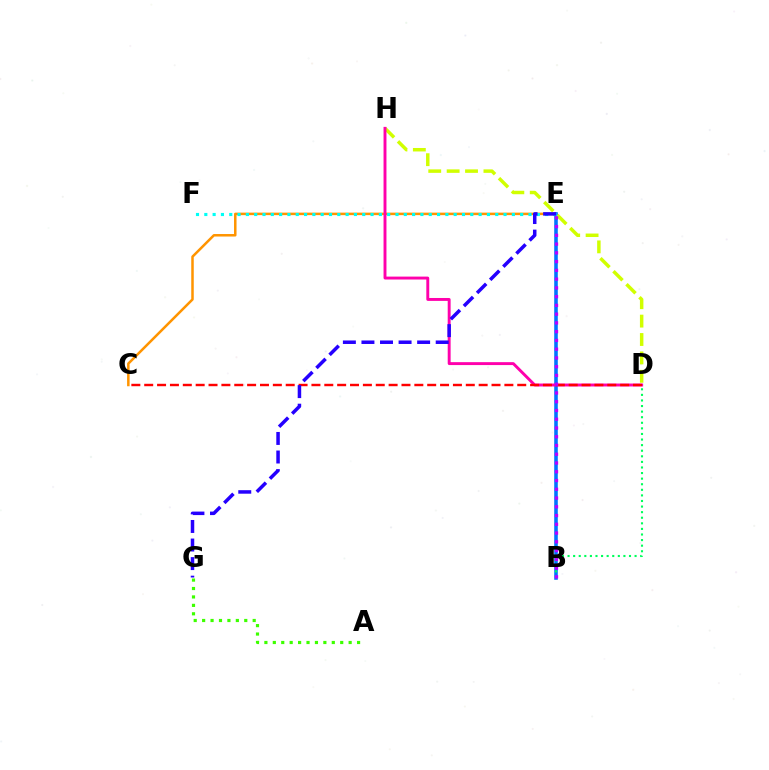{('C', 'E'): [{'color': '#ff9400', 'line_style': 'solid', 'thickness': 1.81}], ('B', 'E'): [{'color': '#0074ff', 'line_style': 'solid', 'thickness': 2.58}, {'color': '#b900ff', 'line_style': 'dotted', 'thickness': 2.38}], ('B', 'D'): [{'color': '#00ff5c', 'line_style': 'dotted', 'thickness': 1.52}], ('D', 'H'): [{'color': '#d1ff00', 'line_style': 'dashed', 'thickness': 2.5}, {'color': '#ff00ac', 'line_style': 'solid', 'thickness': 2.1}], ('E', 'F'): [{'color': '#00fff6', 'line_style': 'dotted', 'thickness': 2.26}], ('C', 'D'): [{'color': '#ff0000', 'line_style': 'dashed', 'thickness': 1.75}], ('E', 'G'): [{'color': '#2500ff', 'line_style': 'dashed', 'thickness': 2.52}], ('A', 'G'): [{'color': '#3dff00', 'line_style': 'dotted', 'thickness': 2.29}]}